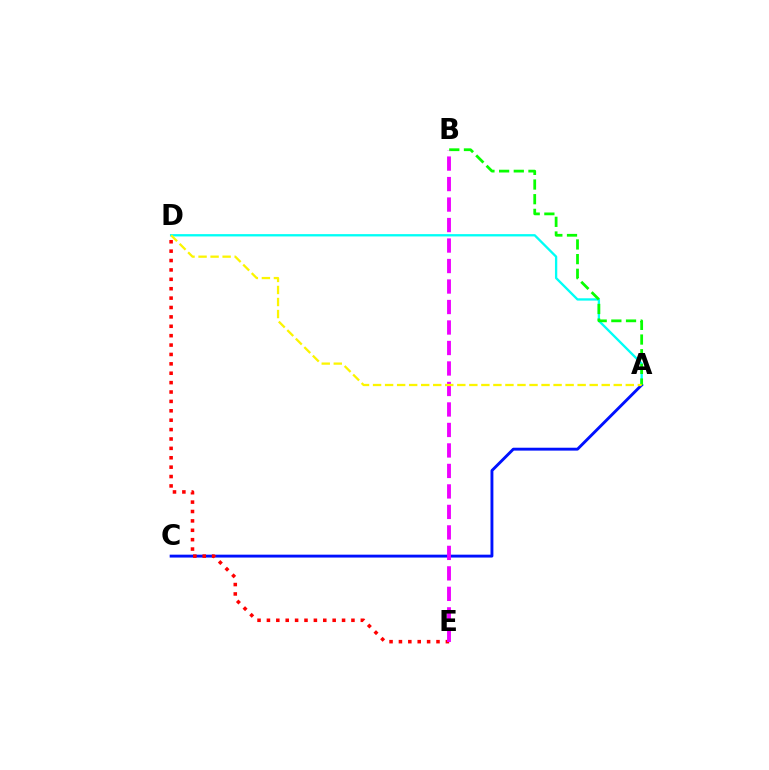{('A', 'D'): [{'color': '#00fff6', 'line_style': 'solid', 'thickness': 1.67}, {'color': '#fcf500', 'line_style': 'dashed', 'thickness': 1.63}], ('A', 'C'): [{'color': '#0010ff', 'line_style': 'solid', 'thickness': 2.08}], ('D', 'E'): [{'color': '#ff0000', 'line_style': 'dotted', 'thickness': 2.55}], ('A', 'B'): [{'color': '#08ff00', 'line_style': 'dashed', 'thickness': 1.99}], ('B', 'E'): [{'color': '#ee00ff', 'line_style': 'dashed', 'thickness': 2.78}]}